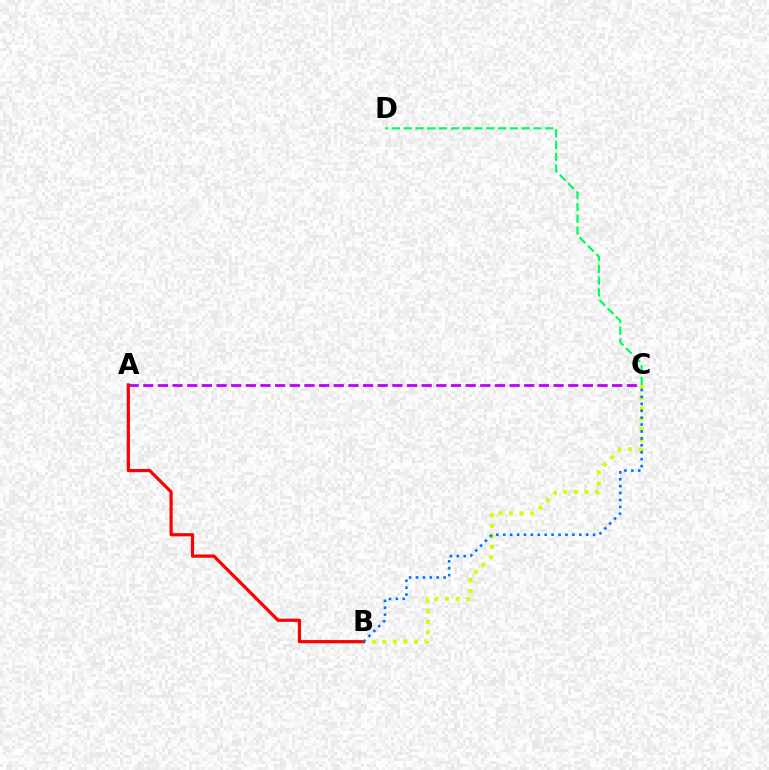{('A', 'C'): [{'color': '#b900ff', 'line_style': 'dashed', 'thickness': 1.99}], ('B', 'C'): [{'color': '#d1ff00', 'line_style': 'dotted', 'thickness': 2.86}, {'color': '#0074ff', 'line_style': 'dotted', 'thickness': 1.88}], ('A', 'B'): [{'color': '#ff0000', 'line_style': 'solid', 'thickness': 2.31}], ('C', 'D'): [{'color': '#00ff5c', 'line_style': 'dashed', 'thickness': 1.6}]}